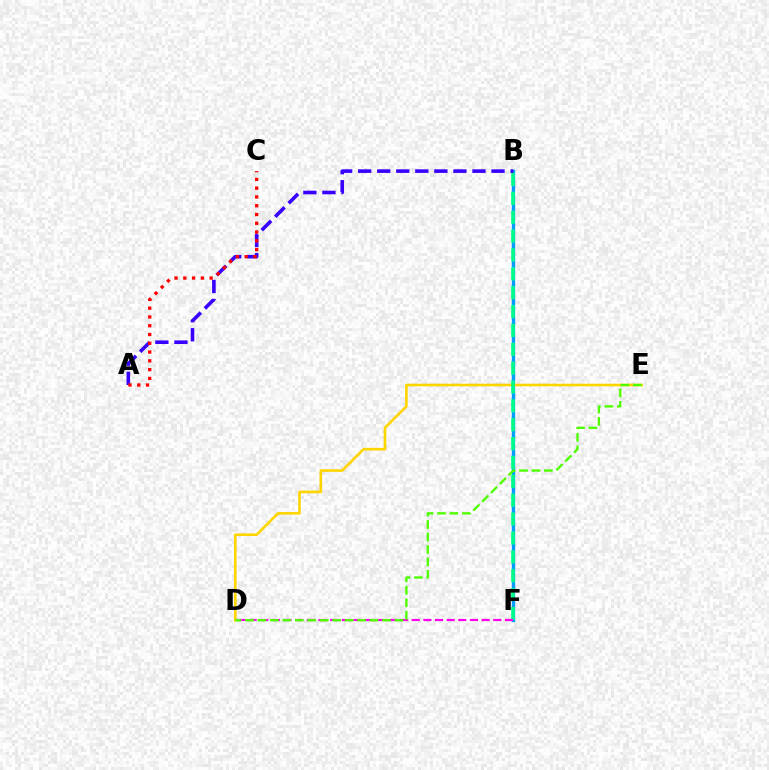{('B', 'F'): [{'color': '#009eff', 'line_style': 'solid', 'thickness': 2.4}, {'color': '#00ff86', 'line_style': 'dashed', 'thickness': 2.56}], ('D', 'E'): [{'color': '#ffd500', 'line_style': 'solid', 'thickness': 1.89}, {'color': '#4fff00', 'line_style': 'dashed', 'thickness': 1.69}], ('A', 'B'): [{'color': '#3700ff', 'line_style': 'dashed', 'thickness': 2.59}], ('D', 'F'): [{'color': '#ff00ed', 'line_style': 'dashed', 'thickness': 1.58}], ('A', 'C'): [{'color': '#ff0000', 'line_style': 'dotted', 'thickness': 2.39}]}